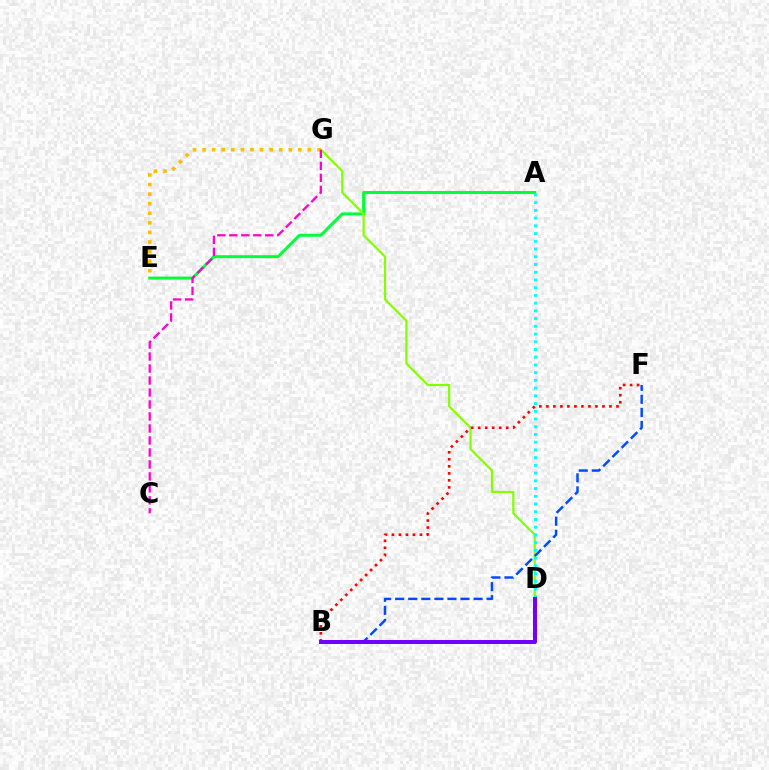{('A', 'E'): [{'color': '#00ff39', 'line_style': 'solid', 'thickness': 2.13}], ('D', 'G'): [{'color': '#84ff00', 'line_style': 'solid', 'thickness': 1.59}], ('E', 'G'): [{'color': '#ffbd00', 'line_style': 'dotted', 'thickness': 2.6}], ('B', 'F'): [{'color': '#004bff', 'line_style': 'dashed', 'thickness': 1.78}, {'color': '#ff0000', 'line_style': 'dotted', 'thickness': 1.9}], ('C', 'G'): [{'color': '#ff00cf', 'line_style': 'dashed', 'thickness': 1.63}], ('A', 'D'): [{'color': '#00fff6', 'line_style': 'dotted', 'thickness': 2.1}], ('B', 'D'): [{'color': '#7200ff', 'line_style': 'solid', 'thickness': 2.86}]}